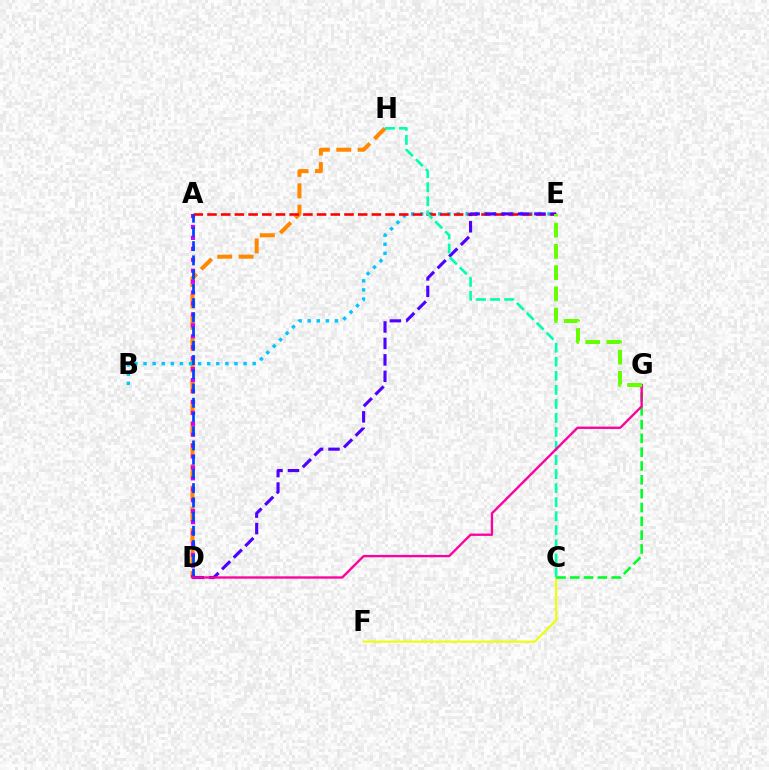{('D', 'H'): [{'color': '#ff8800', 'line_style': 'dashed', 'thickness': 2.9}], ('A', 'D'): [{'color': '#d600ff', 'line_style': 'dotted', 'thickness': 2.97}, {'color': '#003fff', 'line_style': 'dashed', 'thickness': 1.93}], ('B', 'E'): [{'color': '#00c7ff', 'line_style': 'dotted', 'thickness': 2.47}], ('A', 'E'): [{'color': '#ff0000', 'line_style': 'dashed', 'thickness': 1.86}], ('C', 'F'): [{'color': '#eeff00', 'line_style': 'solid', 'thickness': 1.5}], ('D', 'E'): [{'color': '#4f00ff', 'line_style': 'dashed', 'thickness': 2.24}], ('C', 'G'): [{'color': '#00ff27', 'line_style': 'dashed', 'thickness': 1.88}], ('C', 'H'): [{'color': '#00ffaf', 'line_style': 'dashed', 'thickness': 1.91}], ('D', 'G'): [{'color': '#ff00a0', 'line_style': 'solid', 'thickness': 1.69}], ('E', 'G'): [{'color': '#66ff00', 'line_style': 'dashed', 'thickness': 2.88}]}